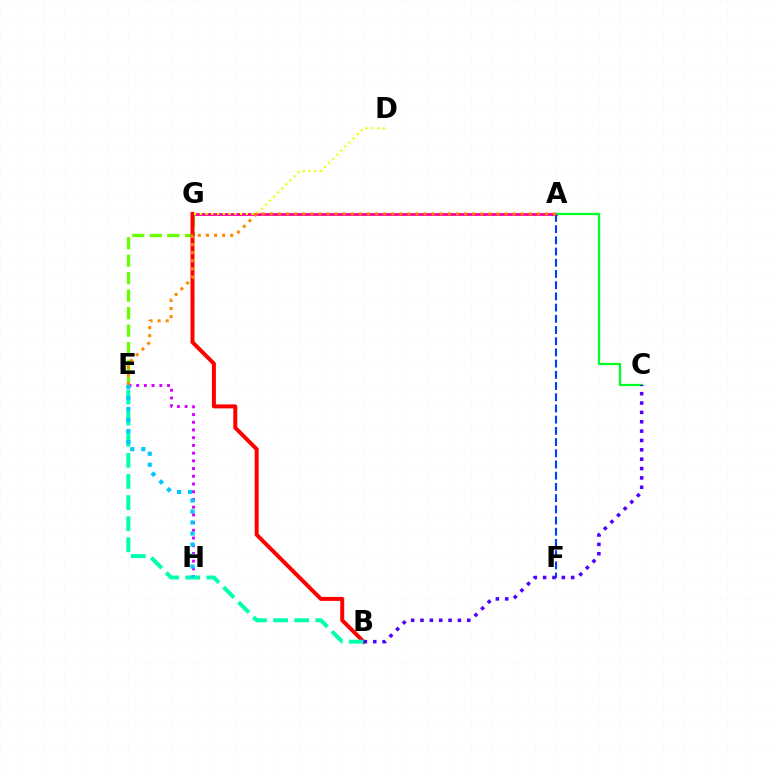{('A', 'G'): [{'color': '#ff00a0', 'line_style': 'solid', 'thickness': 2.03}], ('E', 'G'): [{'color': '#66ff00', 'line_style': 'dashed', 'thickness': 2.38}], ('A', 'C'): [{'color': '#00ff27', 'line_style': 'solid', 'thickness': 1.62}], ('B', 'G'): [{'color': '#ff0000', 'line_style': 'solid', 'thickness': 2.86}], ('E', 'H'): [{'color': '#d600ff', 'line_style': 'dotted', 'thickness': 2.1}, {'color': '#00c7ff', 'line_style': 'dotted', 'thickness': 2.99}], ('A', 'F'): [{'color': '#003fff', 'line_style': 'dashed', 'thickness': 1.52}], ('B', 'E'): [{'color': '#00ffaf', 'line_style': 'dashed', 'thickness': 2.87}], ('B', 'C'): [{'color': '#4f00ff', 'line_style': 'dotted', 'thickness': 2.54}], ('A', 'E'): [{'color': '#ff8800', 'line_style': 'dotted', 'thickness': 2.2}], ('D', 'G'): [{'color': '#eeff00', 'line_style': 'dotted', 'thickness': 1.56}]}